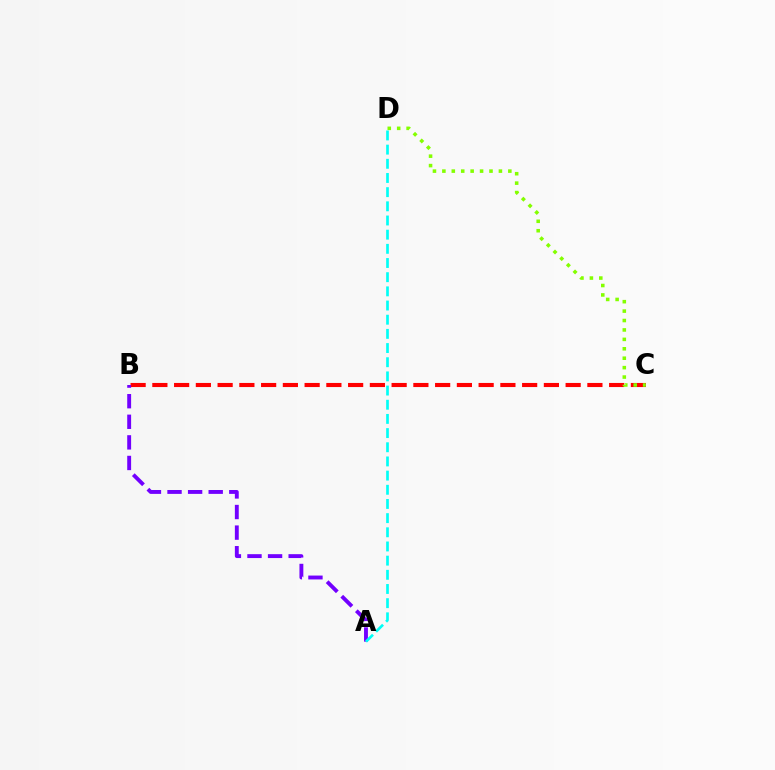{('B', 'C'): [{'color': '#ff0000', 'line_style': 'dashed', 'thickness': 2.95}], ('A', 'B'): [{'color': '#7200ff', 'line_style': 'dashed', 'thickness': 2.8}], ('C', 'D'): [{'color': '#84ff00', 'line_style': 'dotted', 'thickness': 2.56}], ('A', 'D'): [{'color': '#00fff6', 'line_style': 'dashed', 'thickness': 1.93}]}